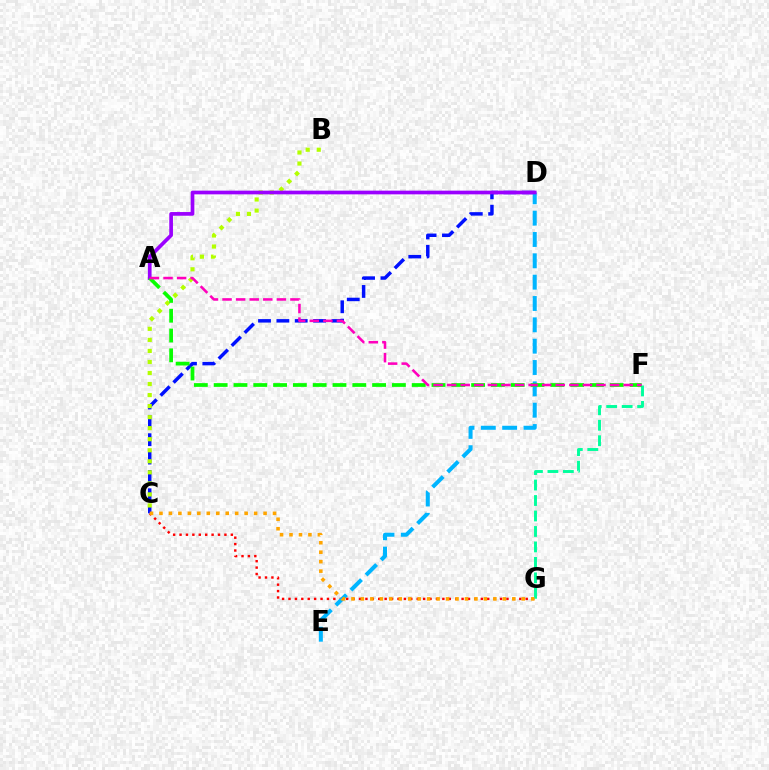{('C', 'G'): [{'color': '#ff0000', 'line_style': 'dotted', 'thickness': 1.74}, {'color': '#ffa500', 'line_style': 'dotted', 'thickness': 2.57}], ('C', 'D'): [{'color': '#0010ff', 'line_style': 'dashed', 'thickness': 2.49}], ('F', 'G'): [{'color': '#00ff9d', 'line_style': 'dashed', 'thickness': 2.1}], ('B', 'C'): [{'color': '#b3ff00', 'line_style': 'dotted', 'thickness': 3.0}], ('D', 'E'): [{'color': '#00b5ff', 'line_style': 'dashed', 'thickness': 2.9}], ('A', 'D'): [{'color': '#9b00ff', 'line_style': 'solid', 'thickness': 2.66}], ('A', 'F'): [{'color': '#08ff00', 'line_style': 'dashed', 'thickness': 2.69}, {'color': '#ff00bd', 'line_style': 'dashed', 'thickness': 1.84}]}